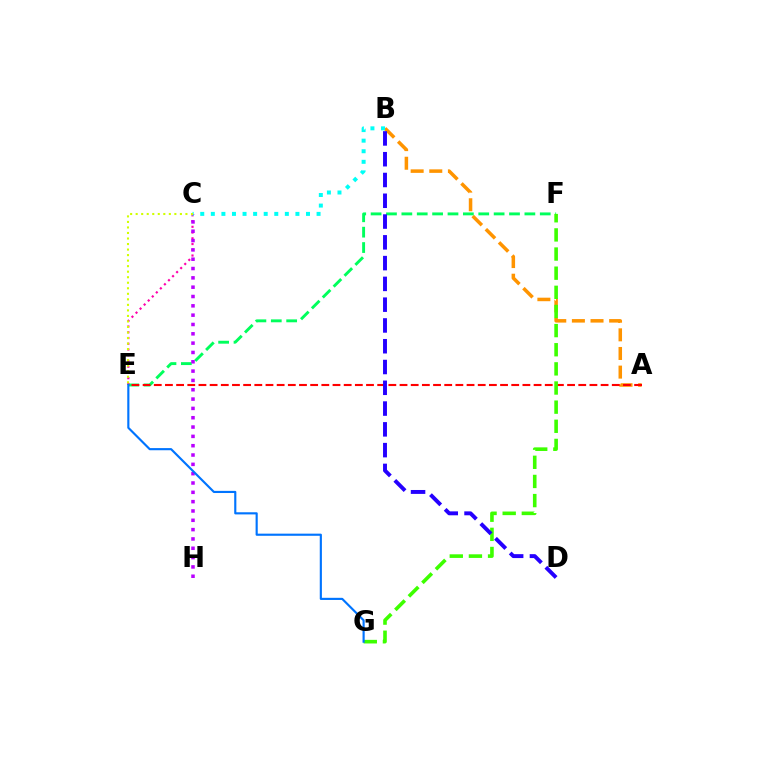{('A', 'B'): [{'color': '#ff9400', 'line_style': 'dashed', 'thickness': 2.53}], ('E', 'F'): [{'color': '#00ff5c', 'line_style': 'dashed', 'thickness': 2.09}], ('A', 'E'): [{'color': '#ff0000', 'line_style': 'dashed', 'thickness': 1.52}], ('C', 'E'): [{'color': '#ff00ac', 'line_style': 'dotted', 'thickness': 1.56}, {'color': '#d1ff00', 'line_style': 'dotted', 'thickness': 1.5}], ('F', 'G'): [{'color': '#3dff00', 'line_style': 'dashed', 'thickness': 2.6}], ('B', 'C'): [{'color': '#00fff6', 'line_style': 'dotted', 'thickness': 2.87}], ('B', 'D'): [{'color': '#2500ff', 'line_style': 'dashed', 'thickness': 2.82}], ('C', 'H'): [{'color': '#b900ff', 'line_style': 'dotted', 'thickness': 2.53}], ('E', 'G'): [{'color': '#0074ff', 'line_style': 'solid', 'thickness': 1.54}]}